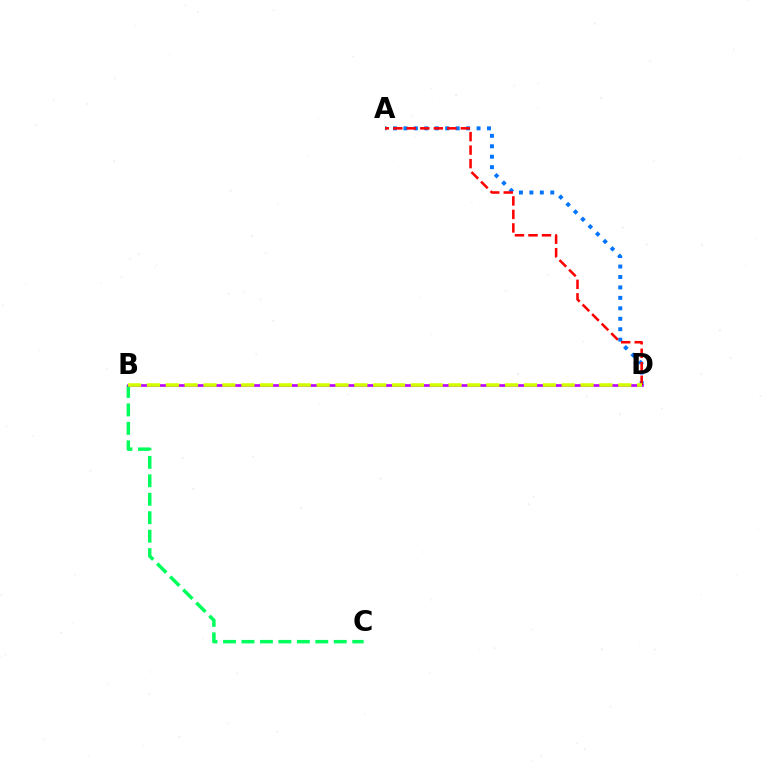{('B', 'C'): [{'color': '#00ff5c', 'line_style': 'dashed', 'thickness': 2.51}], ('A', 'D'): [{'color': '#0074ff', 'line_style': 'dotted', 'thickness': 2.84}, {'color': '#ff0000', 'line_style': 'dashed', 'thickness': 1.83}], ('B', 'D'): [{'color': '#b900ff', 'line_style': 'solid', 'thickness': 1.9}, {'color': '#d1ff00', 'line_style': 'dashed', 'thickness': 2.56}]}